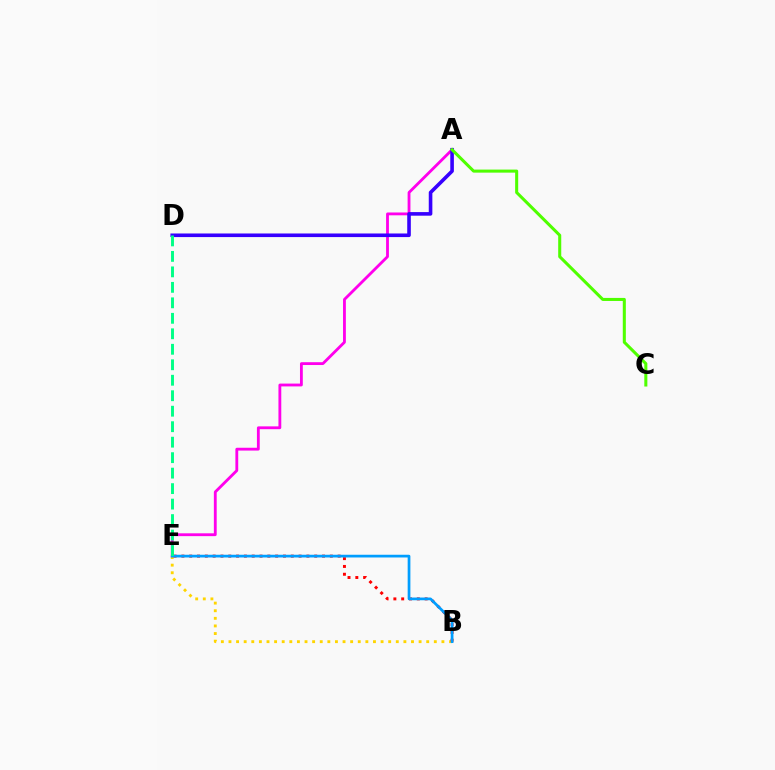{('A', 'E'): [{'color': '#ff00ed', 'line_style': 'solid', 'thickness': 2.03}], ('B', 'E'): [{'color': '#ffd500', 'line_style': 'dotted', 'thickness': 2.07}, {'color': '#ff0000', 'line_style': 'dotted', 'thickness': 2.12}, {'color': '#009eff', 'line_style': 'solid', 'thickness': 1.96}], ('A', 'D'): [{'color': '#3700ff', 'line_style': 'solid', 'thickness': 2.59}], ('A', 'C'): [{'color': '#4fff00', 'line_style': 'solid', 'thickness': 2.2}], ('D', 'E'): [{'color': '#00ff86', 'line_style': 'dashed', 'thickness': 2.1}]}